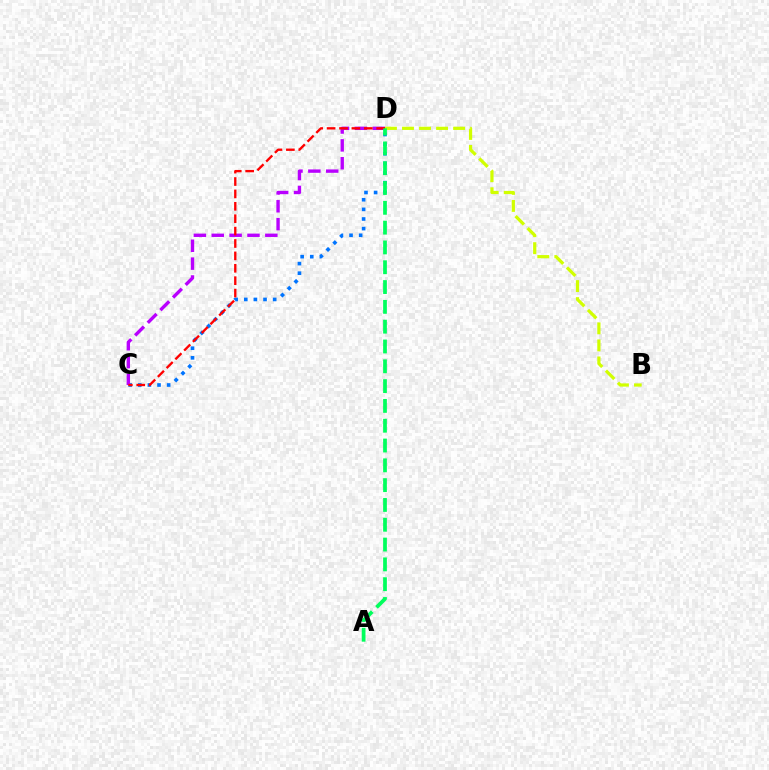{('C', 'D'): [{'color': '#0074ff', 'line_style': 'dotted', 'thickness': 2.61}, {'color': '#b900ff', 'line_style': 'dashed', 'thickness': 2.43}, {'color': '#ff0000', 'line_style': 'dashed', 'thickness': 1.68}], ('B', 'D'): [{'color': '#d1ff00', 'line_style': 'dashed', 'thickness': 2.31}], ('A', 'D'): [{'color': '#00ff5c', 'line_style': 'dashed', 'thickness': 2.69}]}